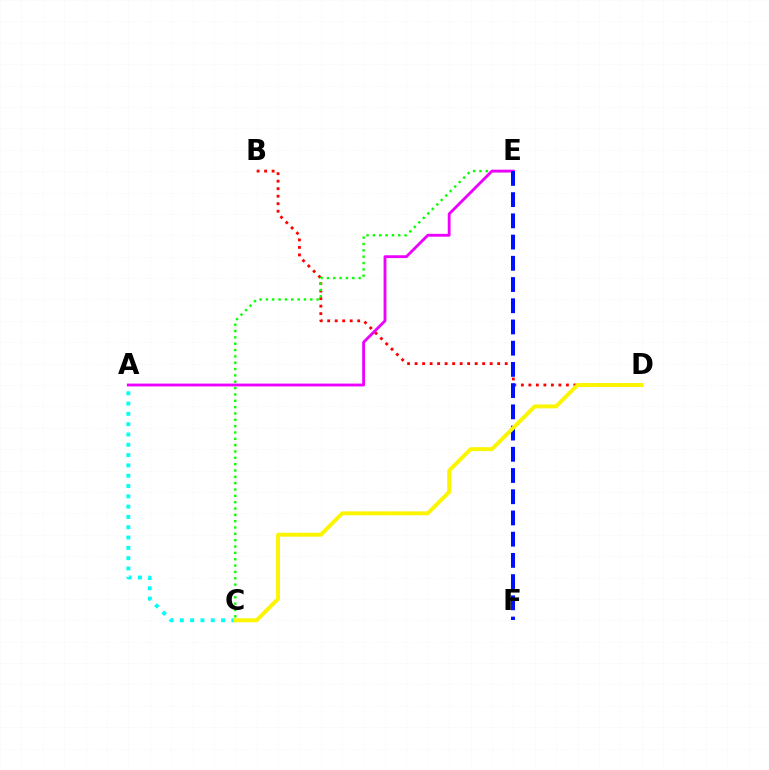{('A', 'C'): [{'color': '#00fff6', 'line_style': 'dotted', 'thickness': 2.8}], ('B', 'D'): [{'color': '#ff0000', 'line_style': 'dotted', 'thickness': 2.04}], ('C', 'E'): [{'color': '#08ff00', 'line_style': 'dotted', 'thickness': 1.72}], ('A', 'E'): [{'color': '#ee00ff', 'line_style': 'solid', 'thickness': 2.04}], ('E', 'F'): [{'color': '#0010ff', 'line_style': 'dashed', 'thickness': 2.88}], ('C', 'D'): [{'color': '#fcf500', 'line_style': 'solid', 'thickness': 2.82}]}